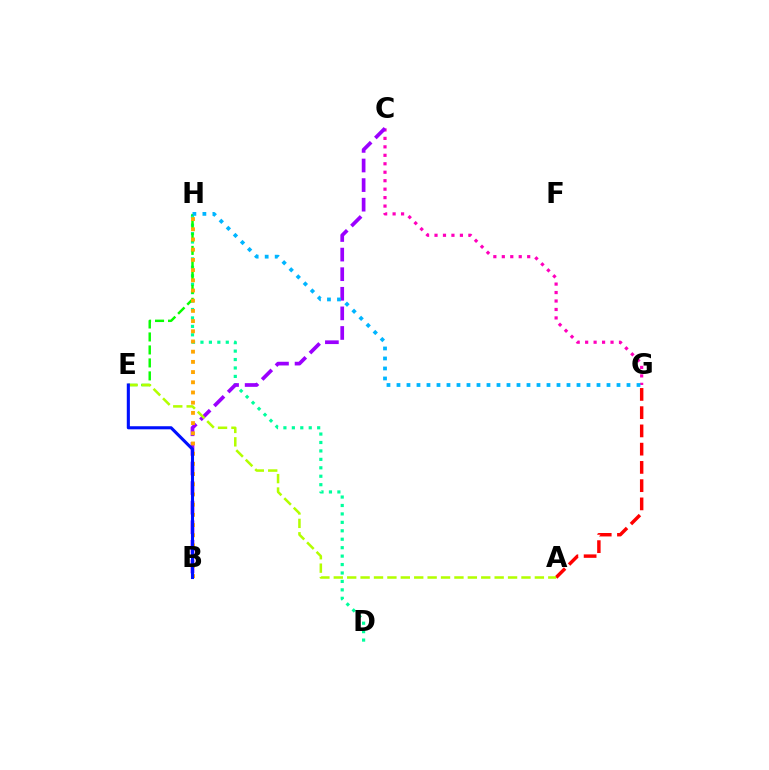{('C', 'G'): [{'color': '#ff00bd', 'line_style': 'dotted', 'thickness': 2.3}], ('D', 'H'): [{'color': '#00ff9d', 'line_style': 'dotted', 'thickness': 2.29}], ('E', 'H'): [{'color': '#08ff00', 'line_style': 'dashed', 'thickness': 1.76}], ('A', 'G'): [{'color': '#ff0000', 'line_style': 'dashed', 'thickness': 2.48}], ('B', 'C'): [{'color': '#9b00ff', 'line_style': 'dashed', 'thickness': 2.66}], ('B', 'H'): [{'color': '#ffa500', 'line_style': 'dotted', 'thickness': 2.77}], ('G', 'H'): [{'color': '#00b5ff', 'line_style': 'dotted', 'thickness': 2.72}], ('A', 'E'): [{'color': '#b3ff00', 'line_style': 'dashed', 'thickness': 1.82}], ('B', 'E'): [{'color': '#0010ff', 'line_style': 'solid', 'thickness': 2.22}]}